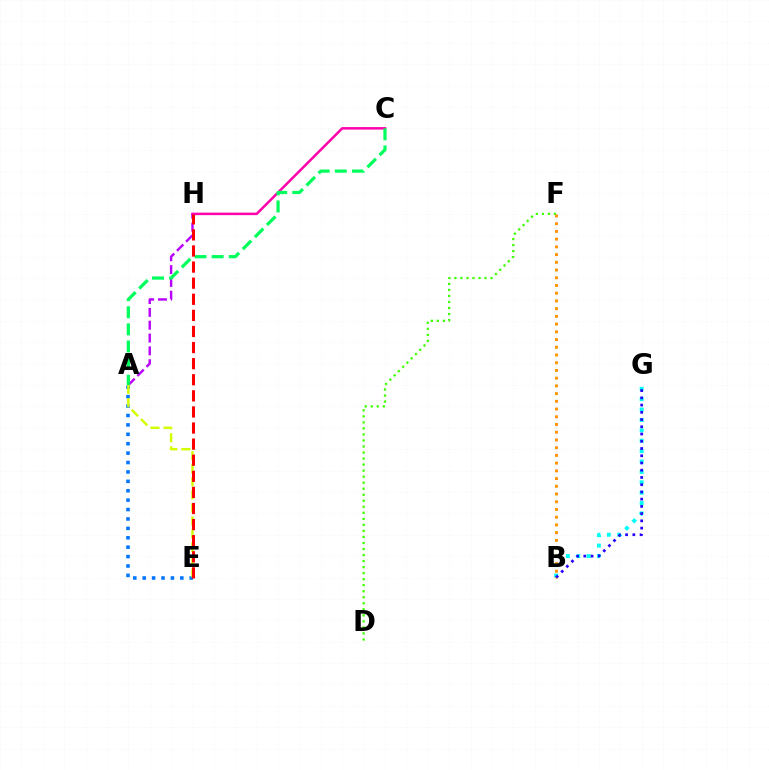{('D', 'F'): [{'color': '#3dff00', 'line_style': 'dotted', 'thickness': 1.64}], ('C', 'H'): [{'color': '#ff00ac', 'line_style': 'solid', 'thickness': 1.81}], ('B', 'G'): [{'color': '#00fff6', 'line_style': 'dotted', 'thickness': 2.82}, {'color': '#2500ff', 'line_style': 'dotted', 'thickness': 1.97}], ('B', 'F'): [{'color': '#ff9400', 'line_style': 'dotted', 'thickness': 2.1}], ('A', 'E'): [{'color': '#0074ff', 'line_style': 'dotted', 'thickness': 2.56}, {'color': '#d1ff00', 'line_style': 'dashed', 'thickness': 1.78}], ('A', 'H'): [{'color': '#b900ff', 'line_style': 'dashed', 'thickness': 1.74}], ('A', 'C'): [{'color': '#00ff5c', 'line_style': 'dashed', 'thickness': 2.33}], ('E', 'H'): [{'color': '#ff0000', 'line_style': 'dashed', 'thickness': 2.19}]}